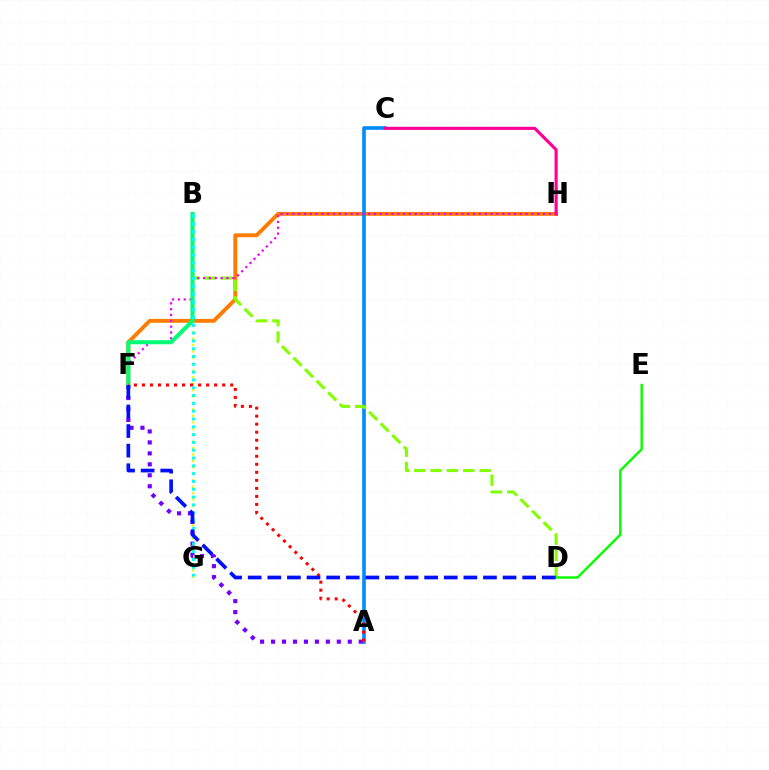{('B', 'G'): [{'color': '#fcf500', 'line_style': 'dotted', 'thickness': 1.75}, {'color': '#00fff6', 'line_style': 'dotted', 'thickness': 2.12}], ('F', 'H'): [{'color': '#ff7c00', 'line_style': 'solid', 'thickness': 2.8}, {'color': '#ee00ff', 'line_style': 'dotted', 'thickness': 1.58}], ('A', 'C'): [{'color': '#008cff', 'line_style': 'solid', 'thickness': 2.6}], ('B', 'D'): [{'color': '#84ff00', 'line_style': 'dashed', 'thickness': 2.22}], ('D', 'E'): [{'color': '#08ff00', 'line_style': 'solid', 'thickness': 1.75}], ('C', 'H'): [{'color': '#ff0094', 'line_style': 'solid', 'thickness': 2.25}], ('A', 'F'): [{'color': '#7200ff', 'line_style': 'dotted', 'thickness': 2.98}, {'color': '#ff0000', 'line_style': 'dotted', 'thickness': 2.18}], ('B', 'F'): [{'color': '#00ff74', 'line_style': 'solid', 'thickness': 2.92}], ('D', 'F'): [{'color': '#0010ff', 'line_style': 'dashed', 'thickness': 2.66}]}